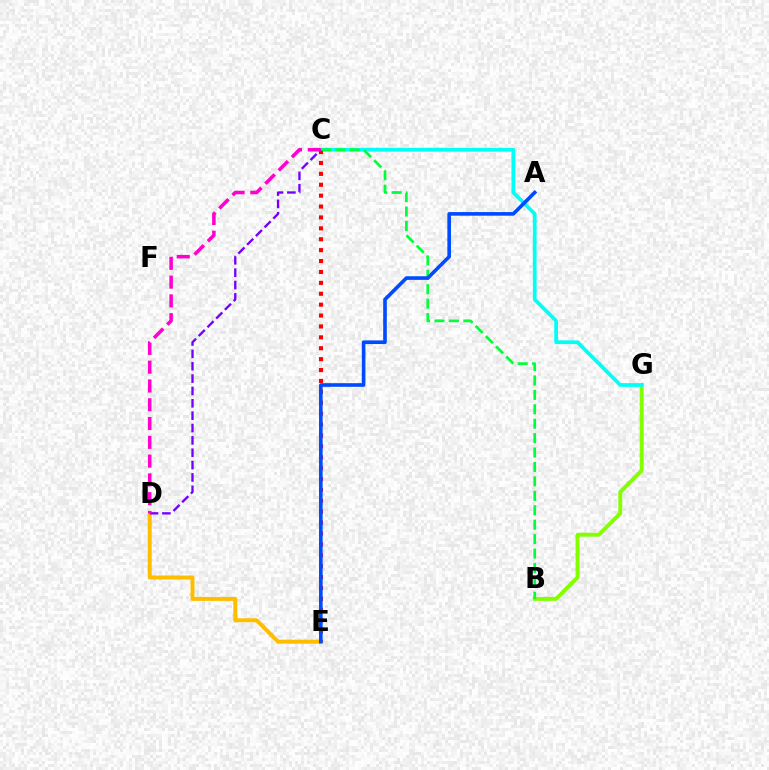{('D', 'E'): [{'color': '#ffbd00', 'line_style': 'solid', 'thickness': 2.85}], ('B', 'G'): [{'color': '#84ff00', 'line_style': 'solid', 'thickness': 2.81}], ('C', 'G'): [{'color': '#00fff6', 'line_style': 'solid', 'thickness': 2.69}], ('C', 'E'): [{'color': '#ff0000', 'line_style': 'dotted', 'thickness': 2.96}], ('B', 'C'): [{'color': '#00ff39', 'line_style': 'dashed', 'thickness': 1.96}], ('A', 'E'): [{'color': '#004bff', 'line_style': 'solid', 'thickness': 2.61}], ('C', 'D'): [{'color': '#7200ff', 'line_style': 'dashed', 'thickness': 1.68}, {'color': '#ff00cf', 'line_style': 'dashed', 'thickness': 2.55}]}